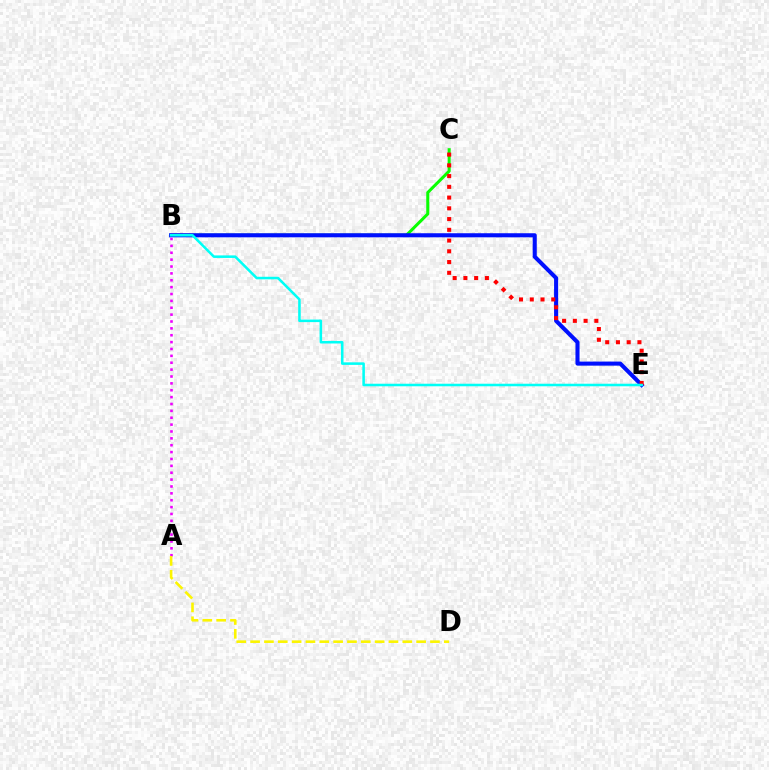{('B', 'C'): [{'color': '#08ff00', 'line_style': 'solid', 'thickness': 2.19}], ('B', 'E'): [{'color': '#0010ff', 'line_style': 'solid', 'thickness': 2.93}, {'color': '#00fff6', 'line_style': 'solid', 'thickness': 1.83}], ('A', 'B'): [{'color': '#ee00ff', 'line_style': 'dotted', 'thickness': 1.87}], ('C', 'E'): [{'color': '#ff0000', 'line_style': 'dotted', 'thickness': 2.92}], ('A', 'D'): [{'color': '#fcf500', 'line_style': 'dashed', 'thickness': 1.88}]}